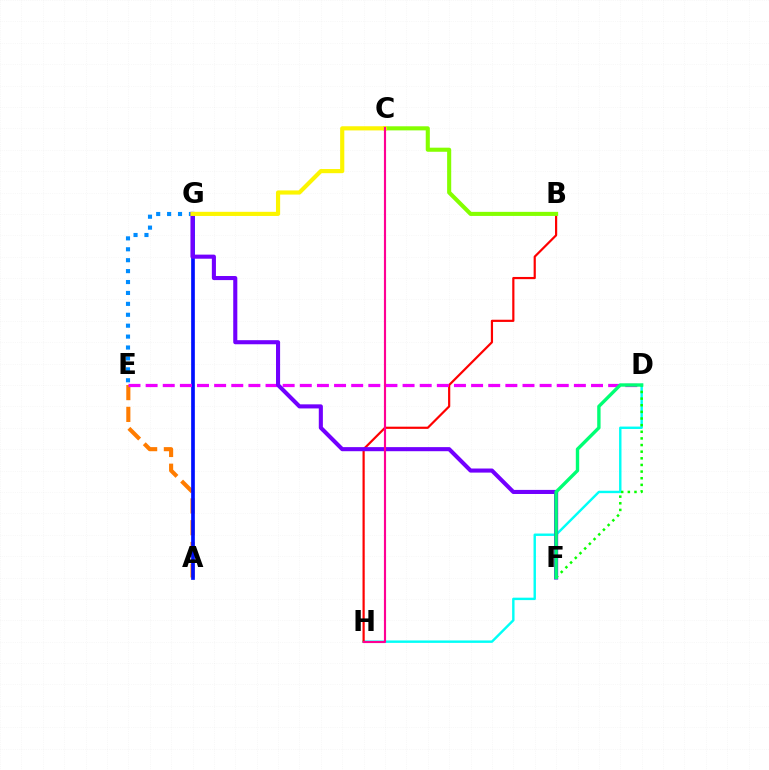{('A', 'E'): [{'color': '#ff7c00', 'line_style': 'dashed', 'thickness': 2.96}], ('A', 'G'): [{'color': '#0010ff', 'line_style': 'solid', 'thickness': 2.65}], ('D', 'H'): [{'color': '#00fff6', 'line_style': 'solid', 'thickness': 1.74}], ('B', 'H'): [{'color': '#ff0000', 'line_style': 'solid', 'thickness': 1.58}], ('D', 'E'): [{'color': '#ee00ff', 'line_style': 'dashed', 'thickness': 2.33}], ('E', 'G'): [{'color': '#008cff', 'line_style': 'dotted', 'thickness': 2.97}], ('F', 'G'): [{'color': '#7200ff', 'line_style': 'solid', 'thickness': 2.94}], ('B', 'C'): [{'color': '#84ff00', 'line_style': 'solid', 'thickness': 2.94}], ('D', 'F'): [{'color': '#08ff00', 'line_style': 'dotted', 'thickness': 1.8}, {'color': '#00ff74', 'line_style': 'solid', 'thickness': 2.43}], ('C', 'G'): [{'color': '#fcf500', 'line_style': 'solid', 'thickness': 2.99}], ('C', 'H'): [{'color': '#ff0094', 'line_style': 'solid', 'thickness': 1.55}]}